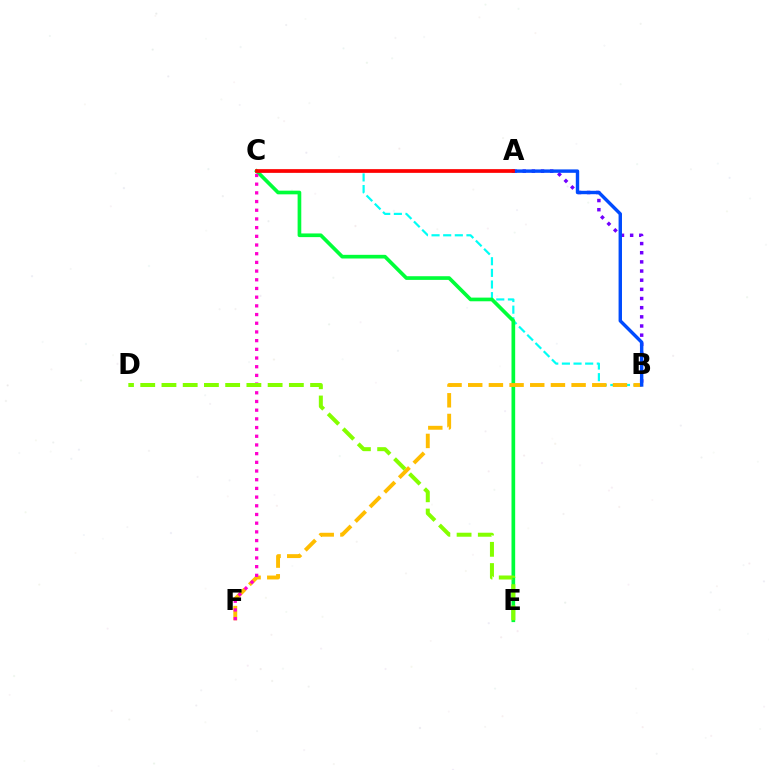{('B', 'C'): [{'color': '#00fff6', 'line_style': 'dashed', 'thickness': 1.58}], ('A', 'B'): [{'color': '#7200ff', 'line_style': 'dotted', 'thickness': 2.49}, {'color': '#004bff', 'line_style': 'solid', 'thickness': 2.45}], ('C', 'E'): [{'color': '#00ff39', 'line_style': 'solid', 'thickness': 2.64}], ('B', 'F'): [{'color': '#ffbd00', 'line_style': 'dashed', 'thickness': 2.81}], ('C', 'F'): [{'color': '#ff00cf', 'line_style': 'dotted', 'thickness': 2.36}], ('D', 'E'): [{'color': '#84ff00', 'line_style': 'dashed', 'thickness': 2.88}], ('A', 'C'): [{'color': '#ff0000', 'line_style': 'solid', 'thickness': 2.68}]}